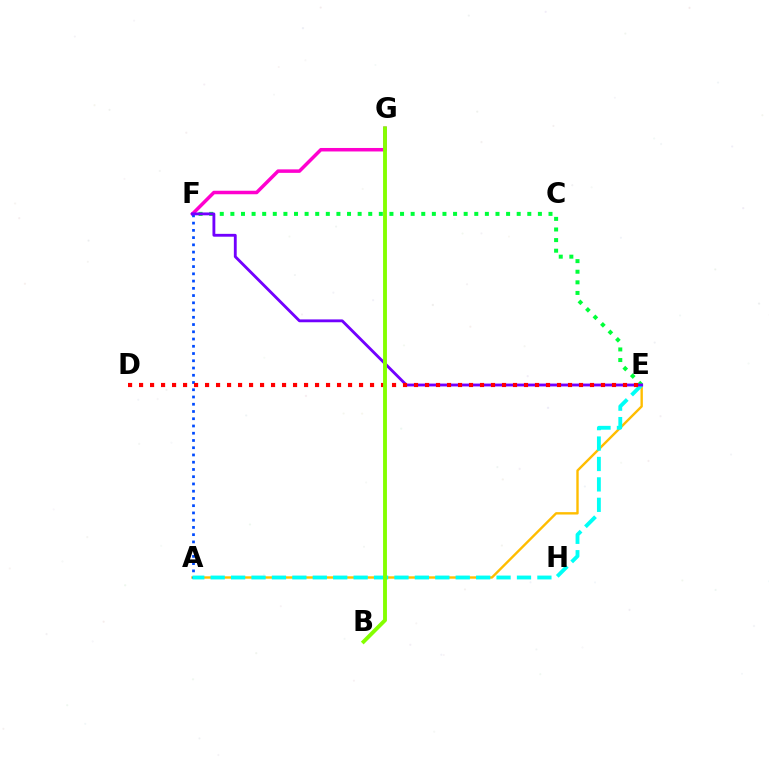{('F', 'G'): [{'color': '#ff00cf', 'line_style': 'solid', 'thickness': 2.52}], ('A', 'E'): [{'color': '#ffbd00', 'line_style': 'solid', 'thickness': 1.72}, {'color': '#00fff6', 'line_style': 'dashed', 'thickness': 2.77}], ('A', 'F'): [{'color': '#004bff', 'line_style': 'dotted', 'thickness': 1.97}], ('E', 'F'): [{'color': '#00ff39', 'line_style': 'dotted', 'thickness': 2.88}, {'color': '#7200ff', 'line_style': 'solid', 'thickness': 2.05}], ('D', 'E'): [{'color': '#ff0000', 'line_style': 'dotted', 'thickness': 2.99}], ('B', 'G'): [{'color': '#84ff00', 'line_style': 'solid', 'thickness': 2.79}]}